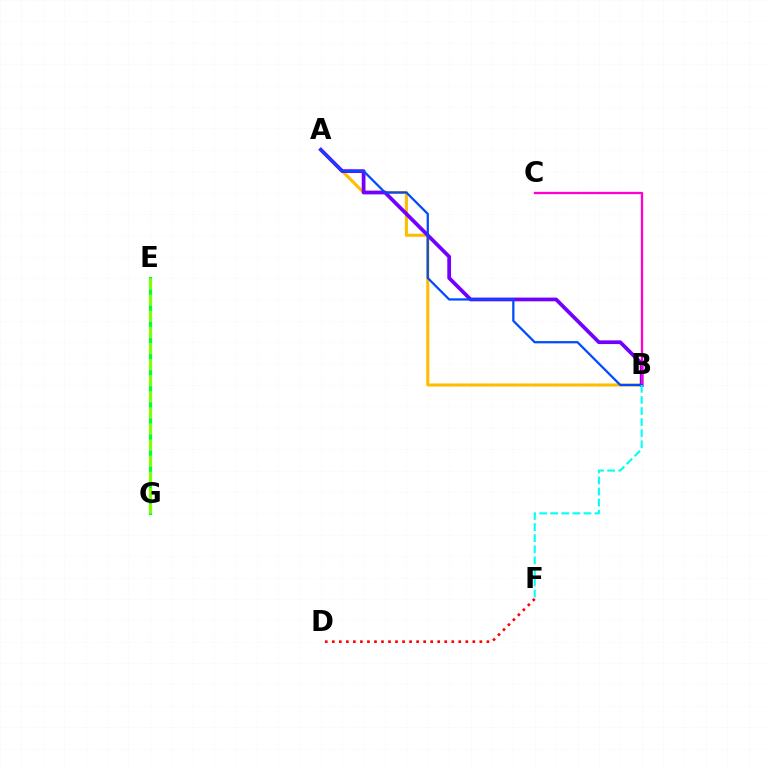{('A', 'B'): [{'color': '#ffbd00', 'line_style': 'solid', 'thickness': 2.22}, {'color': '#7200ff', 'line_style': 'solid', 'thickness': 2.69}, {'color': '#004bff', 'line_style': 'solid', 'thickness': 1.62}], ('D', 'F'): [{'color': '#ff0000', 'line_style': 'dotted', 'thickness': 1.91}], ('B', 'C'): [{'color': '#ff00cf', 'line_style': 'solid', 'thickness': 1.65}], ('E', 'G'): [{'color': '#00ff39', 'line_style': 'solid', 'thickness': 2.24}, {'color': '#84ff00', 'line_style': 'dashed', 'thickness': 2.19}], ('B', 'F'): [{'color': '#00fff6', 'line_style': 'dashed', 'thickness': 1.51}]}